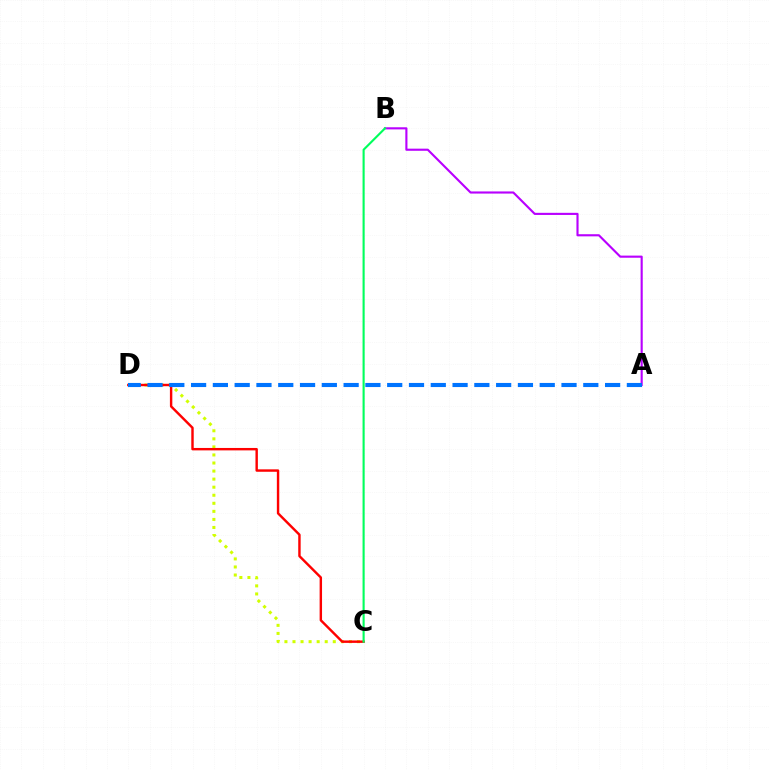{('C', 'D'): [{'color': '#d1ff00', 'line_style': 'dotted', 'thickness': 2.19}, {'color': '#ff0000', 'line_style': 'solid', 'thickness': 1.74}], ('A', 'B'): [{'color': '#b900ff', 'line_style': 'solid', 'thickness': 1.53}], ('B', 'C'): [{'color': '#00ff5c', 'line_style': 'solid', 'thickness': 1.52}], ('A', 'D'): [{'color': '#0074ff', 'line_style': 'dashed', 'thickness': 2.96}]}